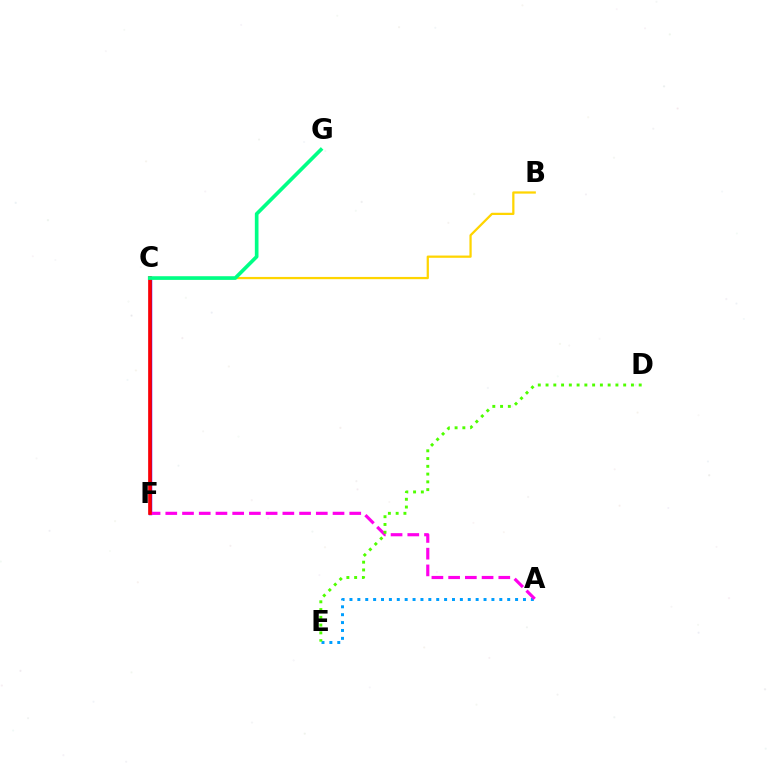{('A', 'E'): [{'color': '#009eff', 'line_style': 'dotted', 'thickness': 2.14}], ('C', 'F'): [{'color': '#3700ff', 'line_style': 'solid', 'thickness': 2.47}, {'color': '#ff0000', 'line_style': 'solid', 'thickness': 2.61}], ('A', 'F'): [{'color': '#ff00ed', 'line_style': 'dashed', 'thickness': 2.27}], ('B', 'C'): [{'color': '#ffd500', 'line_style': 'solid', 'thickness': 1.62}], ('D', 'E'): [{'color': '#4fff00', 'line_style': 'dotted', 'thickness': 2.11}], ('C', 'G'): [{'color': '#00ff86', 'line_style': 'solid', 'thickness': 2.64}]}